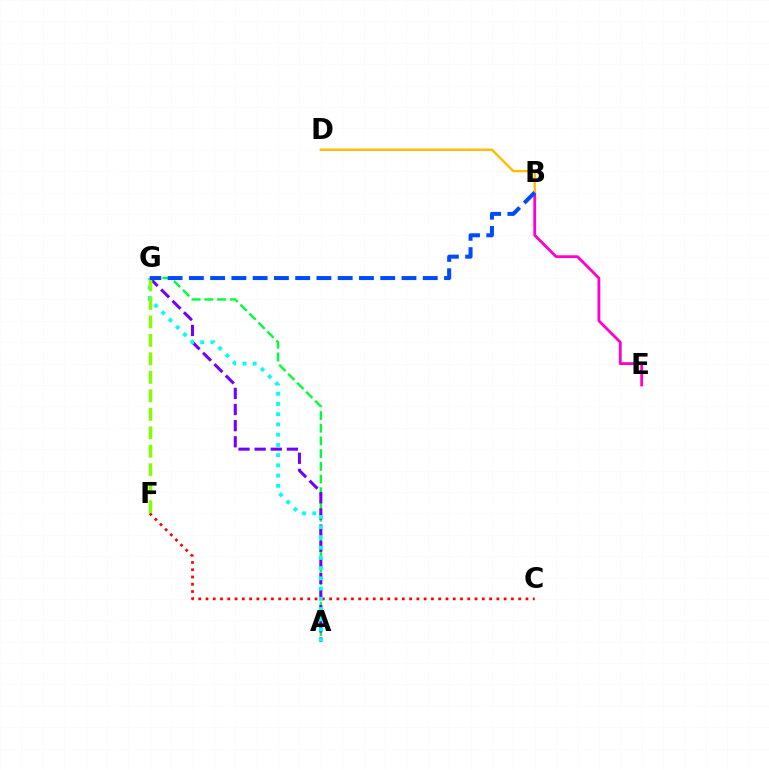{('A', 'G'): [{'color': '#00ff39', 'line_style': 'dashed', 'thickness': 1.73}, {'color': '#7200ff', 'line_style': 'dashed', 'thickness': 2.19}, {'color': '#00fff6', 'line_style': 'dotted', 'thickness': 2.78}], ('C', 'F'): [{'color': '#ff0000', 'line_style': 'dotted', 'thickness': 1.98}], ('B', 'E'): [{'color': '#ff00cf', 'line_style': 'solid', 'thickness': 2.02}], ('B', 'D'): [{'color': '#ffbd00', 'line_style': 'solid', 'thickness': 1.73}], ('F', 'G'): [{'color': '#84ff00', 'line_style': 'dashed', 'thickness': 2.51}], ('B', 'G'): [{'color': '#004bff', 'line_style': 'dashed', 'thickness': 2.89}]}